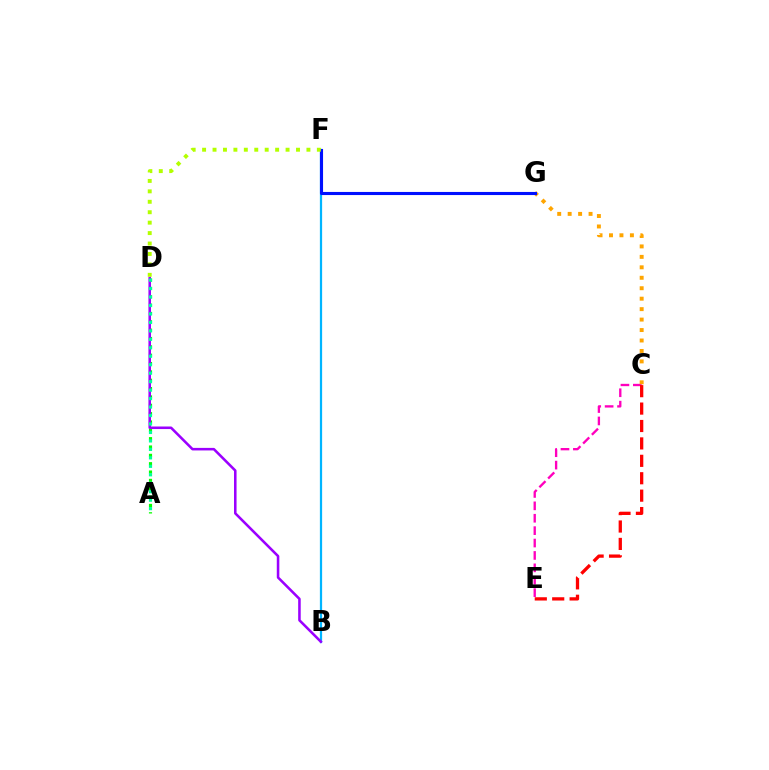{('C', 'E'): [{'color': '#ff00bd', 'line_style': 'dashed', 'thickness': 1.68}, {'color': '#ff0000', 'line_style': 'dashed', 'thickness': 2.37}], ('B', 'F'): [{'color': '#00b5ff', 'line_style': 'solid', 'thickness': 1.61}], ('C', 'G'): [{'color': '#ffa500', 'line_style': 'dotted', 'thickness': 2.84}], ('A', 'D'): [{'color': '#08ff00', 'line_style': 'dotted', 'thickness': 2.27}, {'color': '#00ff9d', 'line_style': 'dotted', 'thickness': 2.3}], ('B', 'D'): [{'color': '#9b00ff', 'line_style': 'solid', 'thickness': 1.84}], ('F', 'G'): [{'color': '#0010ff', 'line_style': 'solid', 'thickness': 2.23}], ('D', 'F'): [{'color': '#b3ff00', 'line_style': 'dotted', 'thickness': 2.83}]}